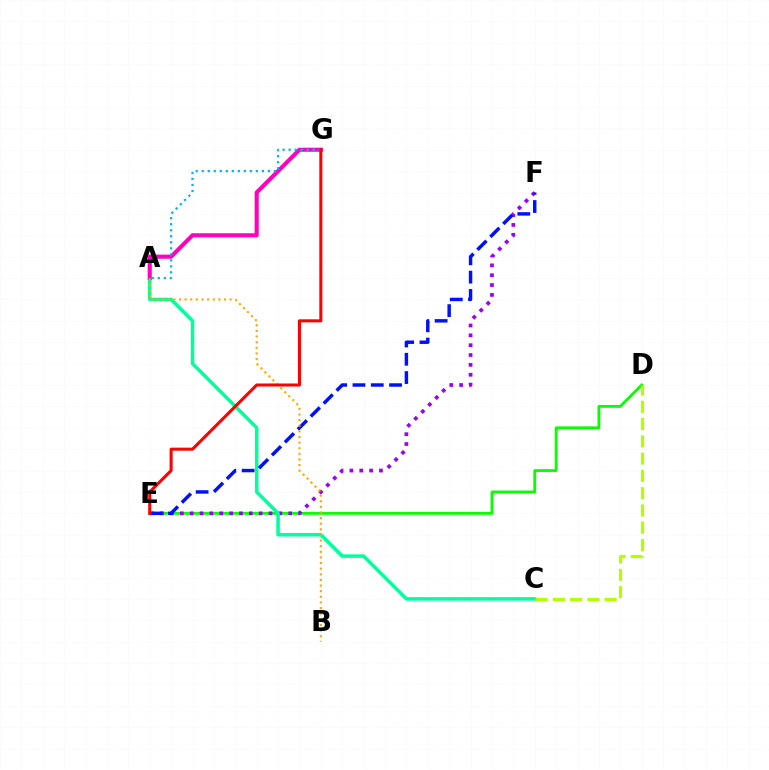{('D', 'E'): [{'color': '#08ff00', 'line_style': 'solid', 'thickness': 2.03}], ('E', 'F'): [{'color': '#9b00ff', 'line_style': 'dotted', 'thickness': 2.68}, {'color': '#0010ff', 'line_style': 'dashed', 'thickness': 2.48}], ('A', 'C'): [{'color': '#00ff9d', 'line_style': 'solid', 'thickness': 2.54}], ('A', 'G'): [{'color': '#ff00bd', 'line_style': 'solid', 'thickness': 2.95}, {'color': '#00b5ff', 'line_style': 'dotted', 'thickness': 1.63}], ('C', 'D'): [{'color': '#b3ff00', 'line_style': 'dashed', 'thickness': 2.35}], ('A', 'B'): [{'color': '#ffa500', 'line_style': 'dotted', 'thickness': 1.53}], ('E', 'G'): [{'color': '#ff0000', 'line_style': 'solid', 'thickness': 2.19}]}